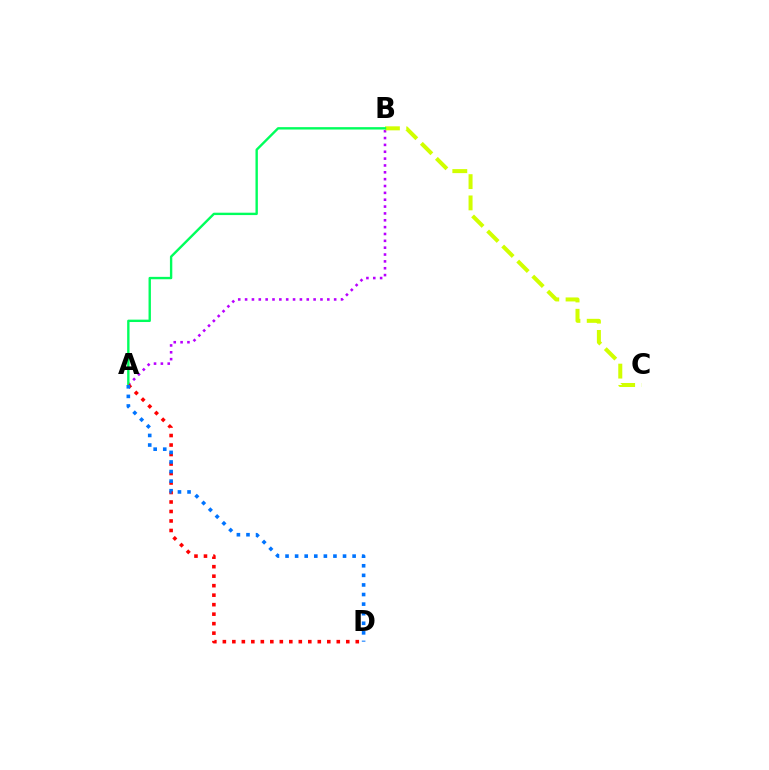{('A', 'B'): [{'color': '#b900ff', 'line_style': 'dotted', 'thickness': 1.86}, {'color': '#00ff5c', 'line_style': 'solid', 'thickness': 1.71}], ('B', 'C'): [{'color': '#d1ff00', 'line_style': 'dashed', 'thickness': 2.89}], ('A', 'D'): [{'color': '#ff0000', 'line_style': 'dotted', 'thickness': 2.58}, {'color': '#0074ff', 'line_style': 'dotted', 'thickness': 2.6}]}